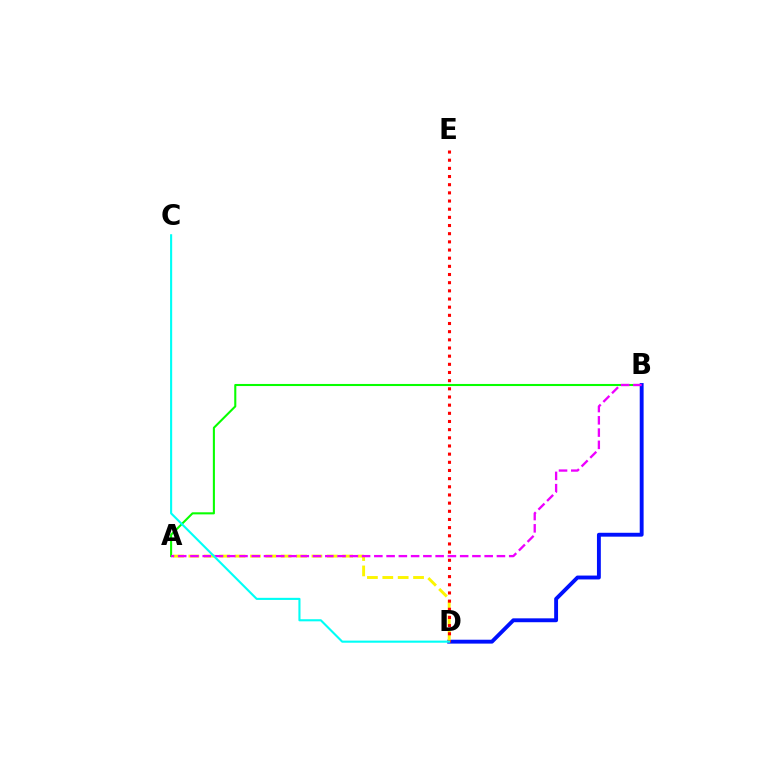{('A', 'B'): [{'color': '#08ff00', 'line_style': 'solid', 'thickness': 1.5}, {'color': '#ee00ff', 'line_style': 'dashed', 'thickness': 1.67}], ('B', 'D'): [{'color': '#0010ff', 'line_style': 'solid', 'thickness': 2.79}], ('A', 'D'): [{'color': '#fcf500', 'line_style': 'dashed', 'thickness': 2.09}], ('D', 'E'): [{'color': '#ff0000', 'line_style': 'dotted', 'thickness': 2.22}], ('C', 'D'): [{'color': '#00fff6', 'line_style': 'solid', 'thickness': 1.52}]}